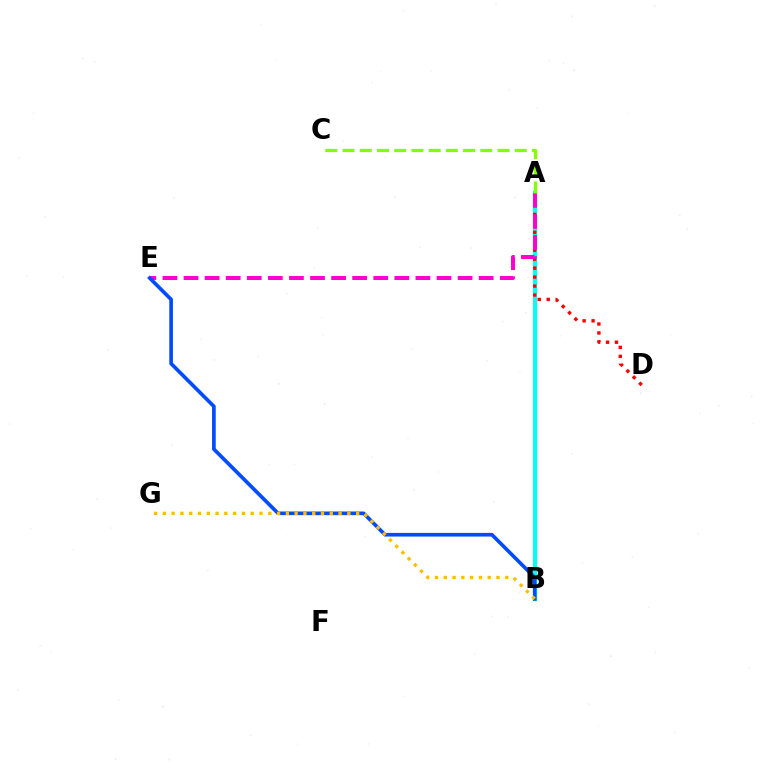{('A', 'B'): [{'color': '#00ff39', 'line_style': 'solid', 'thickness': 2.28}, {'color': '#7200ff', 'line_style': 'dashed', 'thickness': 1.58}, {'color': '#00fff6', 'line_style': 'solid', 'thickness': 2.96}], ('A', 'D'): [{'color': '#ff0000', 'line_style': 'dotted', 'thickness': 2.43}], ('A', 'E'): [{'color': '#ff00cf', 'line_style': 'dashed', 'thickness': 2.86}], ('B', 'E'): [{'color': '#004bff', 'line_style': 'solid', 'thickness': 2.64}], ('B', 'G'): [{'color': '#ffbd00', 'line_style': 'dotted', 'thickness': 2.39}], ('A', 'C'): [{'color': '#84ff00', 'line_style': 'dashed', 'thickness': 2.34}]}